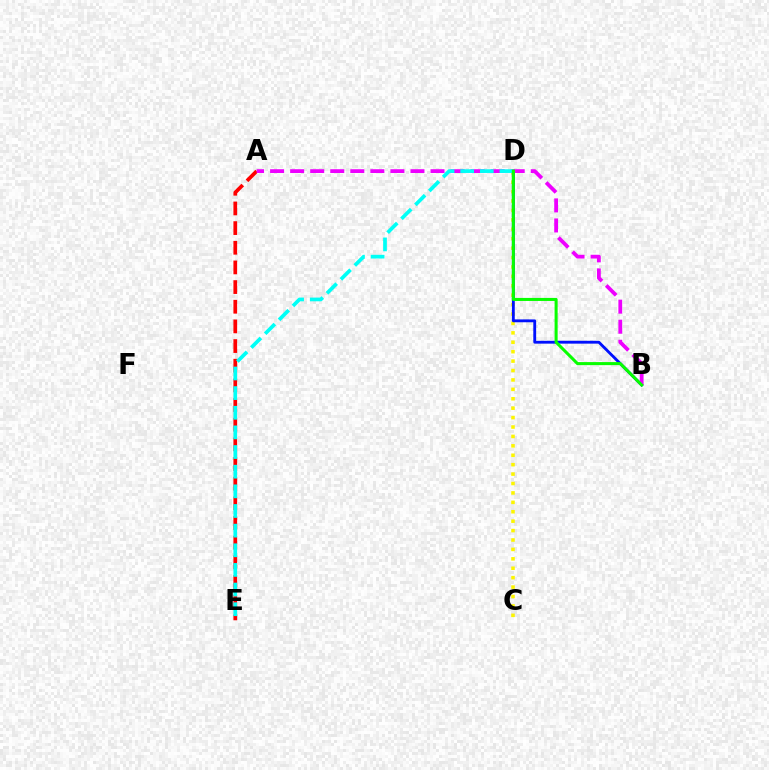{('C', 'D'): [{'color': '#fcf500', 'line_style': 'dotted', 'thickness': 2.56}], ('A', 'E'): [{'color': '#ff0000', 'line_style': 'dashed', 'thickness': 2.67}], ('B', 'D'): [{'color': '#0010ff', 'line_style': 'solid', 'thickness': 2.05}, {'color': '#08ff00', 'line_style': 'solid', 'thickness': 2.19}], ('A', 'B'): [{'color': '#ee00ff', 'line_style': 'dashed', 'thickness': 2.72}], ('D', 'E'): [{'color': '#00fff6', 'line_style': 'dashed', 'thickness': 2.67}]}